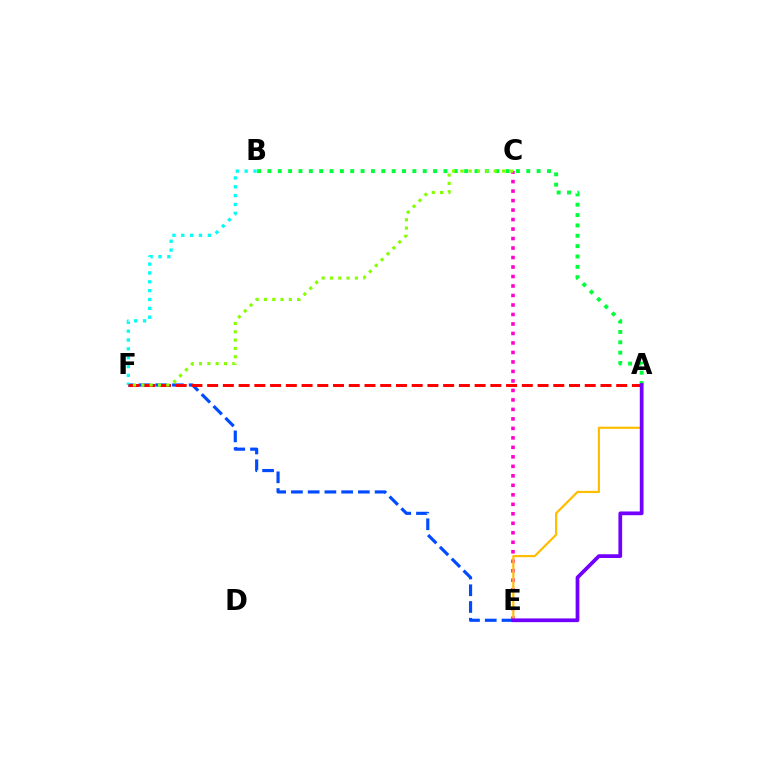{('E', 'F'): [{'color': '#004bff', 'line_style': 'dashed', 'thickness': 2.27}], ('A', 'B'): [{'color': '#00ff39', 'line_style': 'dotted', 'thickness': 2.81}], ('C', 'E'): [{'color': '#ff00cf', 'line_style': 'dotted', 'thickness': 2.58}], ('A', 'E'): [{'color': '#ffbd00', 'line_style': 'solid', 'thickness': 1.57}, {'color': '#7200ff', 'line_style': 'solid', 'thickness': 2.69}], ('B', 'F'): [{'color': '#00fff6', 'line_style': 'dotted', 'thickness': 2.4}], ('A', 'F'): [{'color': '#ff0000', 'line_style': 'dashed', 'thickness': 2.14}], ('C', 'F'): [{'color': '#84ff00', 'line_style': 'dotted', 'thickness': 2.26}]}